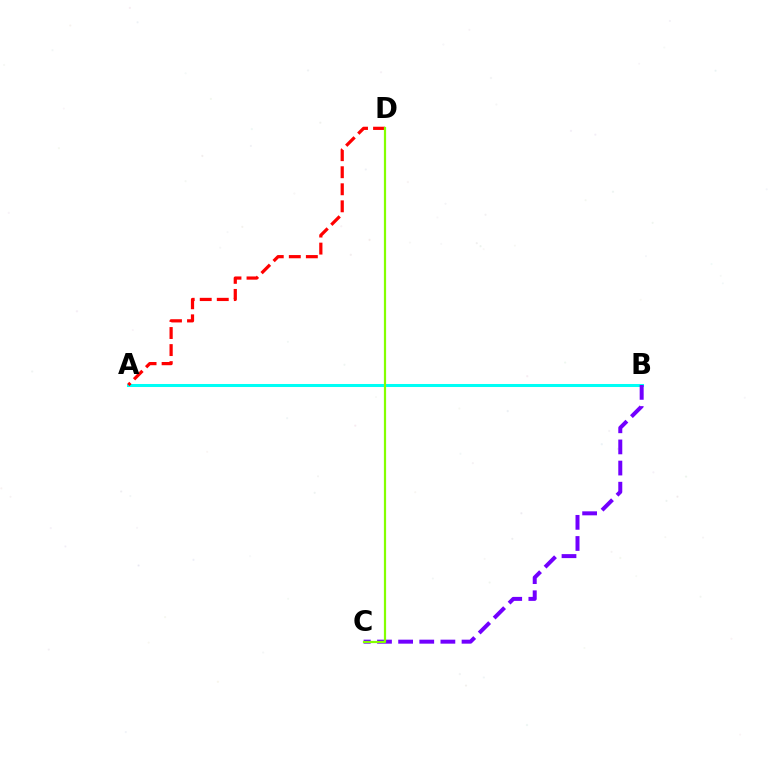{('A', 'B'): [{'color': '#00fff6', 'line_style': 'solid', 'thickness': 2.18}], ('B', 'C'): [{'color': '#7200ff', 'line_style': 'dashed', 'thickness': 2.87}], ('A', 'D'): [{'color': '#ff0000', 'line_style': 'dashed', 'thickness': 2.32}], ('C', 'D'): [{'color': '#84ff00', 'line_style': 'solid', 'thickness': 1.59}]}